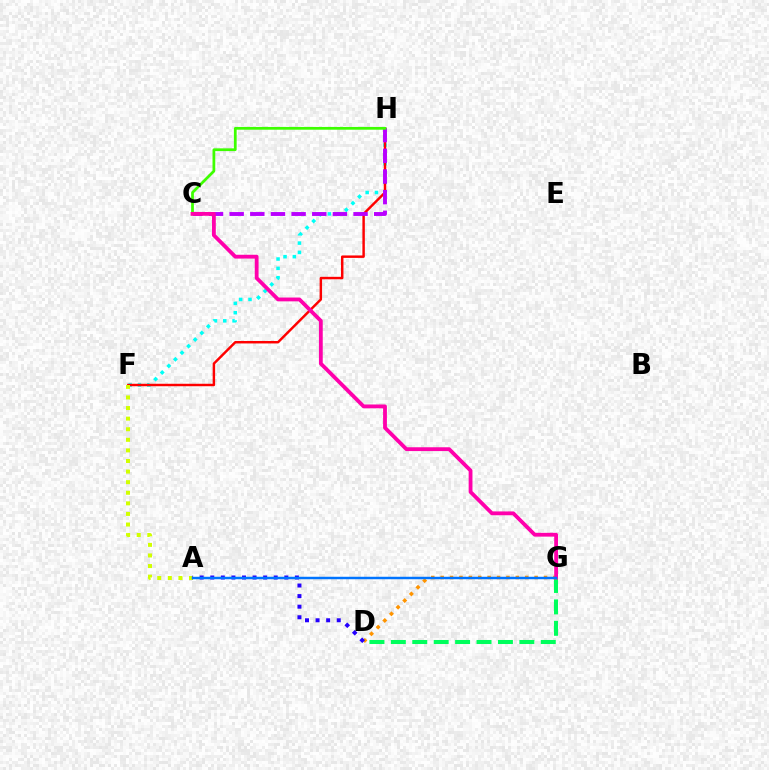{('F', 'H'): [{'color': '#00fff6', 'line_style': 'dotted', 'thickness': 2.53}, {'color': '#ff0000', 'line_style': 'solid', 'thickness': 1.77}], ('D', 'G'): [{'color': '#00ff5c', 'line_style': 'dashed', 'thickness': 2.91}, {'color': '#ff9400', 'line_style': 'dotted', 'thickness': 2.55}], ('A', 'F'): [{'color': '#d1ff00', 'line_style': 'dotted', 'thickness': 2.88}], ('A', 'D'): [{'color': '#2500ff', 'line_style': 'dotted', 'thickness': 2.87}], ('C', 'H'): [{'color': '#b900ff', 'line_style': 'dashed', 'thickness': 2.8}, {'color': '#3dff00', 'line_style': 'solid', 'thickness': 1.98}], ('C', 'G'): [{'color': '#ff00ac', 'line_style': 'solid', 'thickness': 2.74}], ('A', 'G'): [{'color': '#0074ff', 'line_style': 'solid', 'thickness': 1.77}]}